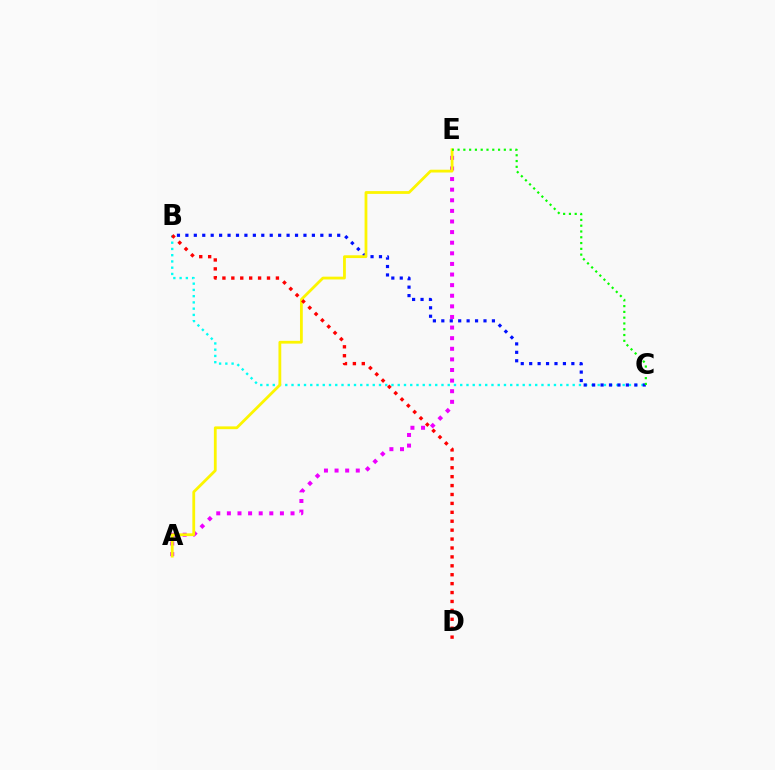{('B', 'C'): [{'color': '#00fff6', 'line_style': 'dotted', 'thickness': 1.7}, {'color': '#0010ff', 'line_style': 'dotted', 'thickness': 2.29}], ('A', 'E'): [{'color': '#ee00ff', 'line_style': 'dotted', 'thickness': 2.88}, {'color': '#fcf500', 'line_style': 'solid', 'thickness': 2.01}], ('C', 'E'): [{'color': '#08ff00', 'line_style': 'dotted', 'thickness': 1.57}], ('B', 'D'): [{'color': '#ff0000', 'line_style': 'dotted', 'thickness': 2.42}]}